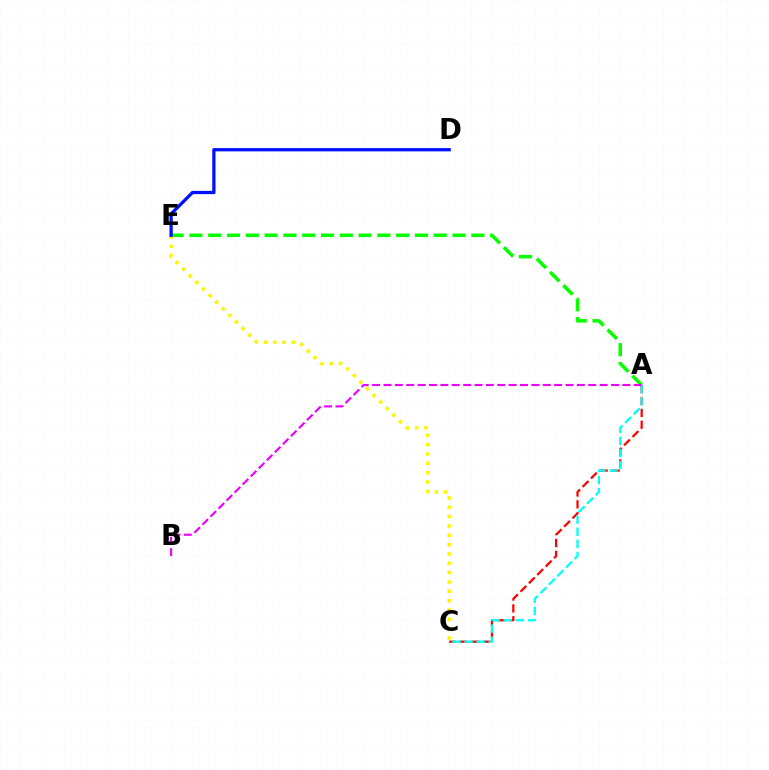{('A', 'C'): [{'color': '#ff0000', 'line_style': 'dashed', 'thickness': 1.61}, {'color': '#00fff6', 'line_style': 'dashed', 'thickness': 1.64}], ('A', 'E'): [{'color': '#08ff00', 'line_style': 'dashed', 'thickness': 2.55}], ('C', 'E'): [{'color': '#fcf500', 'line_style': 'dotted', 'thickness': 2.54}], ('D', 'E'): [{'color': '#0010ff', 'line_style': 'solid', 'thickness': 2.35}], ('A', 'B'): [{'color': '#ee00ff', 'line_style': 'dashed', 'thickness': 1.55}]}